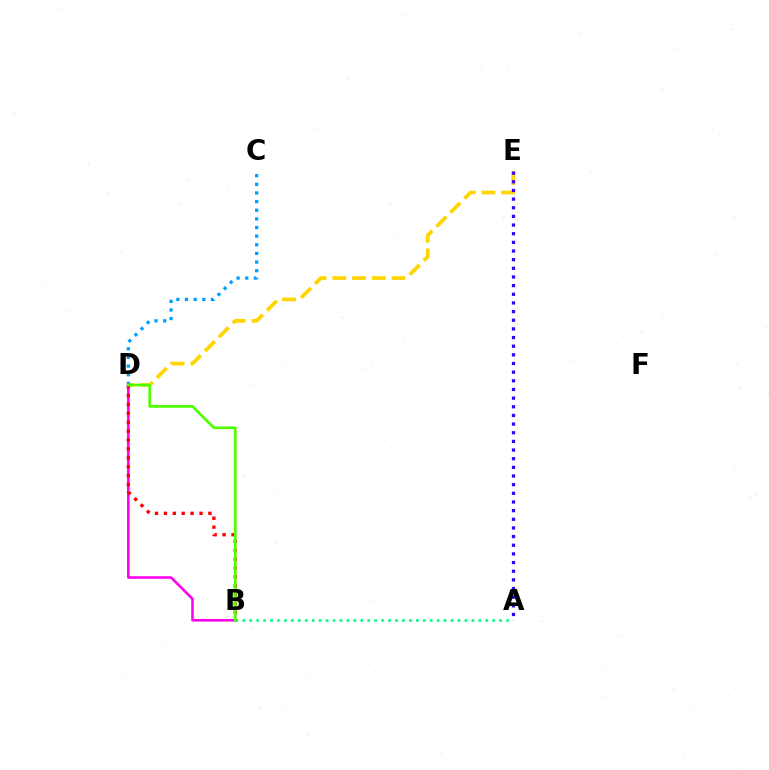{('B', 'D'): [{'color': '#ff00ed', 'line_style': 'solid', 'thickness': 1.87}, {'color': '#ff0000', 'line_style': 'dotted', 'thickness': 2.42}, {'color': '#4fff00', 'line_style': 'solid', 'thickness': 1.94}], ('D', 'E'): [{'color': '#ffd500', 'line_style': 'dashed', 'thickness': 2.68}], ('A', 'B'): [{'color': '#00ff86', 'line_style': 'dotted', 'thickness': 1.89}], ('C', 'D'): [{'color': '#009eff', 'line_style': 'dotted', 'thickness': 2.35}], ('A', 'E'): [{'color': '#3700ff', 'line_style': 'dotted', 'thickness': 2.35}]}